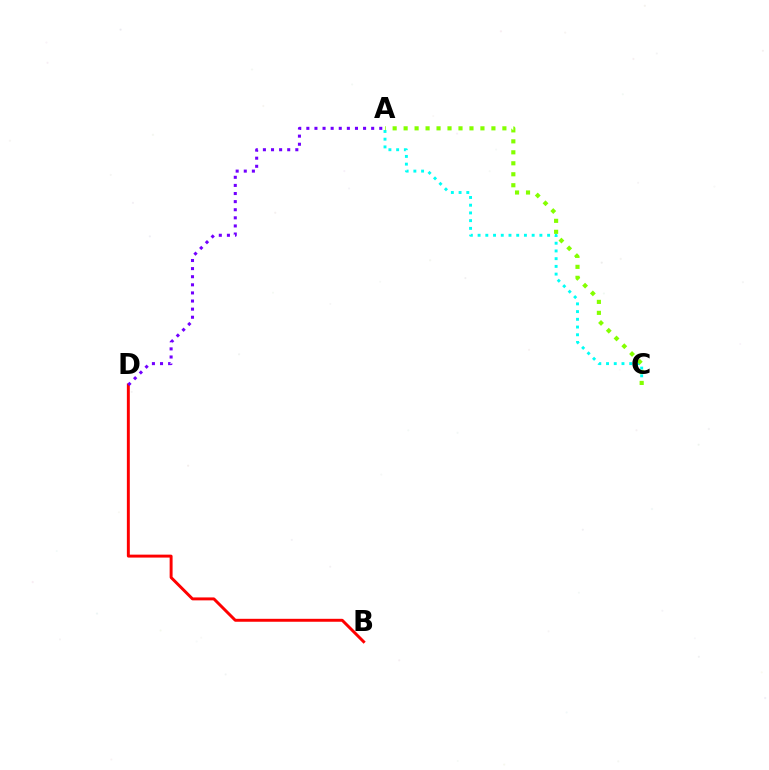{('A', 'C'): [{'color': '#00fff6', 'line_style': 'dotted', 'thickness': 2.1}, {'color': '#84ff00', 'line_style': 'dotted', 'thickness': 2.98}], ('B', 'D'): [{'color': '#ff0000', 'line_style': 'solid', 'thickness': 2.12}], ('A', 'D'): [{'color': '#7200ff', 'line_style': 'dotted', 'thickness': 2.2}]}